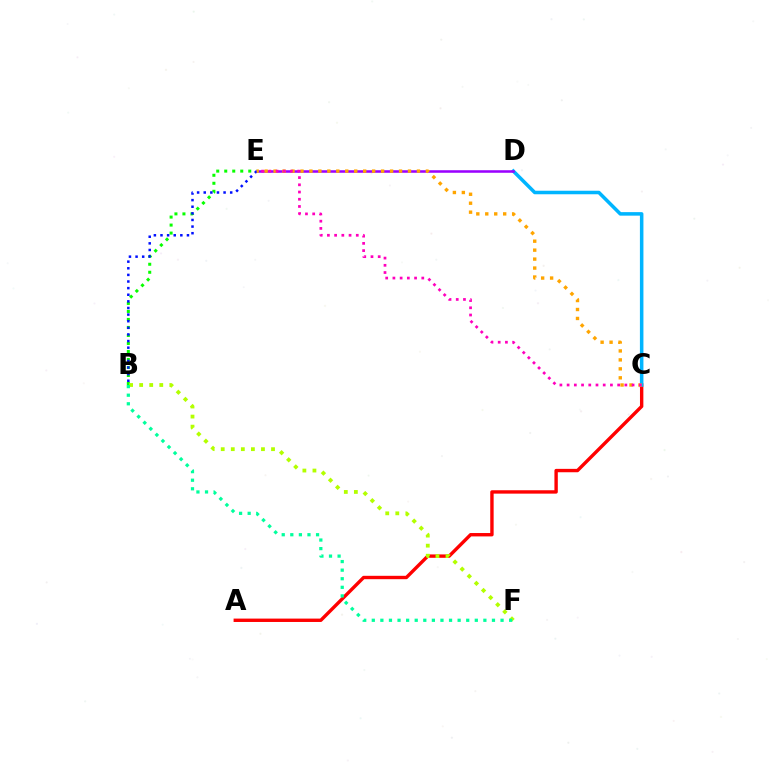{('B', 'E'): [{'color': '#08ff00', 'line_style': 'dotted', 'thickness': 2.18}, {'color': '#0010ff', 'line_style': 'dotted', 'thickness': 1.8}], ('A', 'C'): [{'color': '#ff0000', 'line_style': 'solid', 'thickness': 2.44}], ('C', 'D'): [{'color': '#00b5ff', 'line_style': 'solid', 'thickness': 2.54}], ('D', 'E'): [{'color': '#9b00ff', 'line_style': 'solid', 'thickness': 1.83}], ('B', 'F'): [{'color': '#b3ff00', 'line_style': 'dotted', 'thickness': 2.73}, {'color': '#00ff9d', 'line_style': 'dotted', 'thickness': 2.33}], ('C', 'E'): [{'color': '#ffa500', 'line_style': 'dotted', 'thickness': 2.43}, {'color': '#ff00bd', 'line_style': 'dotted', 'thickness': 1.96}]}